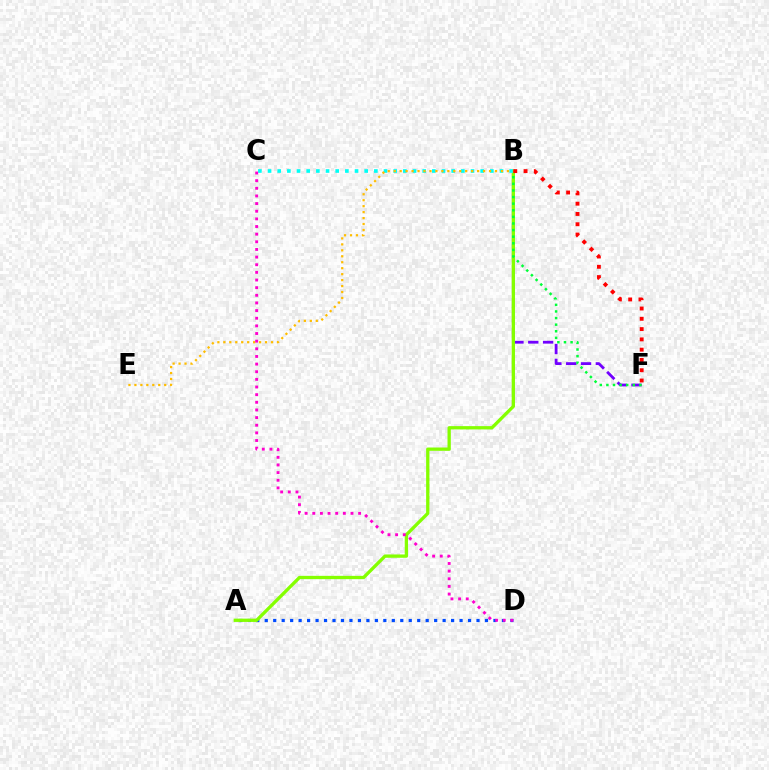{('B', 'F'): [{'color': '#7200ff', 'line_style': 'dashed', 'thickness': 2.01}, {'color': '#00ff39', 'line_style': 'dotted', 'thickness': 1.79}, {'color': '#ff0000', 'line_style': 'dotted', 'thickness': 2.79}], ('A', 'D'): [{'color': '#004bff', 'line_style': 'dotted', 'thickness': 2.3}], ('A', 'B'): [{'color': '#84ff00', 'line_style': 'solid', 'thickness': 2.38}], ('B', 'C'): [{'color': '#00fff6', 'line_style': 'dotted', 'thickness': 2.63}], ('B', 'E'): [{'color': '#ffbd00', 'line_style': 'dotted', 'thickness': 1.62}], ('C', 'D'): [{'color': '#ff00cf', 'line_style': 'dotted', 'thickness': 2.08}]}